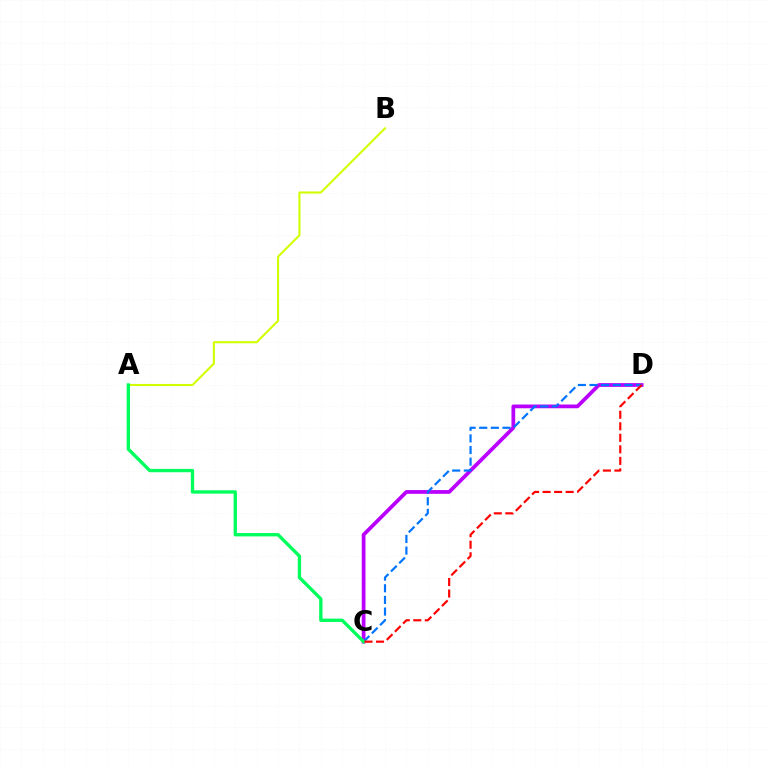{('C', 'D'): [{'color': '#b900ff', 'line_style': 'solid', 'thickness': 2.7}, {'color': '#0074ff', 'line_style': 'dashed', 'thickness': 1.58}, {'color': '#ff0000', 'line_style': 'dashed', 'thickness': 1.57}], ('A', 'B'): [{'color': '#d1ff00', 'line_style': 'solid', 'thickness': 1.5}], ('A', 'C'): [{'color': '#00ff5c', 'line_style': 'solid', 'thickness': 2.41}]}